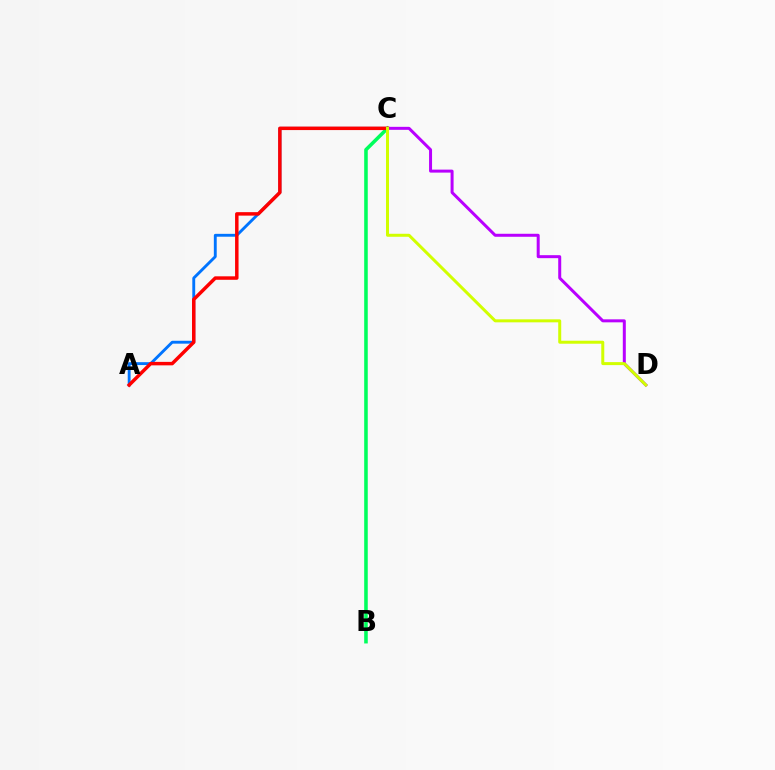{('B', 'C'): [{'color': '#00ff5c', 'line_style': 'solid', 'thickness': 2.57}], ('C', 'D'): [{'color': '#b900ff', 'line_style': 'solid', 'thickness': 2.16}, {'color': '#d1ff00', 'line_style': 'solid', 'thickness': 2.16}], ('A', 'C'): [{'color': '#0074ff', 'line_style': 'solid', 'thickness': 2.07}, {'color': '#ff0000', 'line_style': 'solid', 'thickness': 2.5}]}